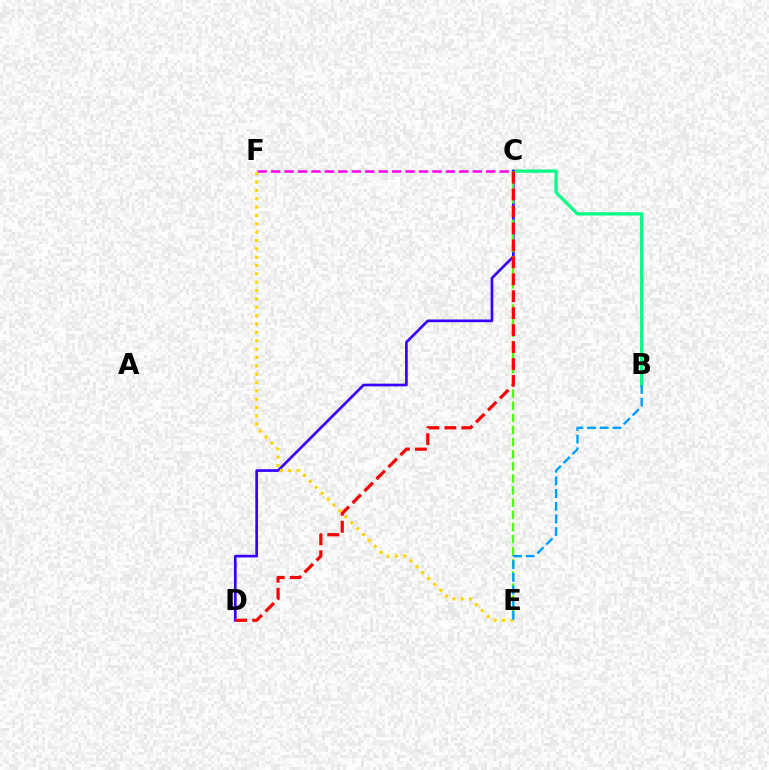{('B', 'C'): [{'color': '#00ff86', 'line_style': 'solid', 'thickness': 2.34}], ('C', 'D'): [{'color': '#3700ff', 'line_style': 'solid', 'thickness': 1.94}, {'color': '#ff0000', 'line_style': 'dashed', 'thickness': 2.3}], ('C', 'E'): [{'color': '#4fff00', 'line_style': 'dashed', 'thickness': 1.65}], ('C', 'F'): [{'color': '#ff00ed', 'line_style': 'dashed', 'thickness': 1.83}], ('E', 'F'): [{'color': '#ffd500', 'line_style': 'dotted', 'thickness': 2.27}], ('B', 'E'): [{'color': '#009eff', 'line_style': 'dashed', 'thickness': 1.72}]}